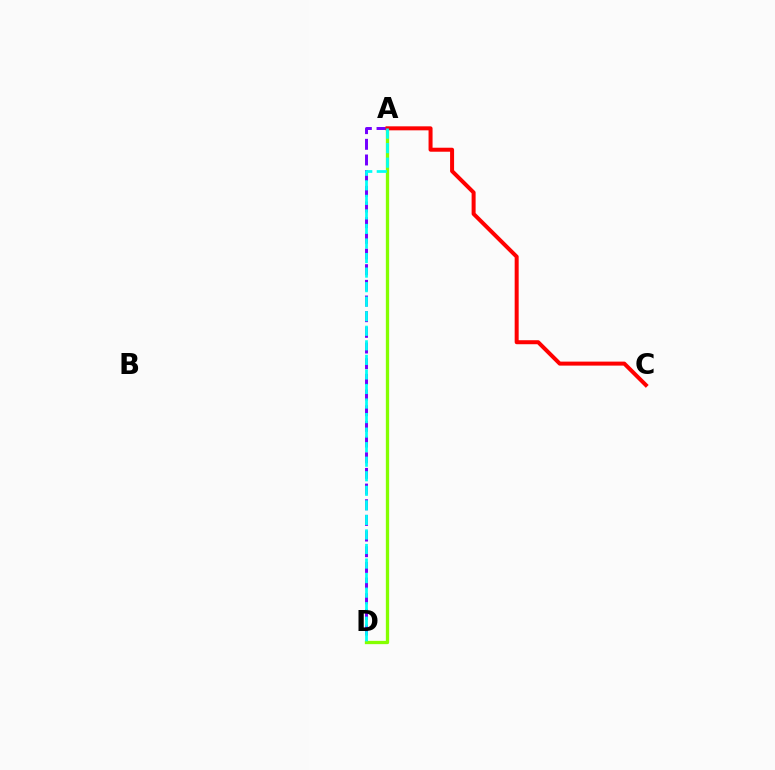{('A', 'D'): [{'color': '#7200ff', 'line_style': 'dashed', 'thickness': 2.13}, {'color': '#84ff00', 'line_style': 'solid', 'thickness': 2.38}, {'color': '#00fff6', 'line_style': 'dashed', 'thickness': 1.98}], ('A', 'C'): [{'color': '#ff0000', 'line_style': 'solid', 'thickness': 2.88}]}